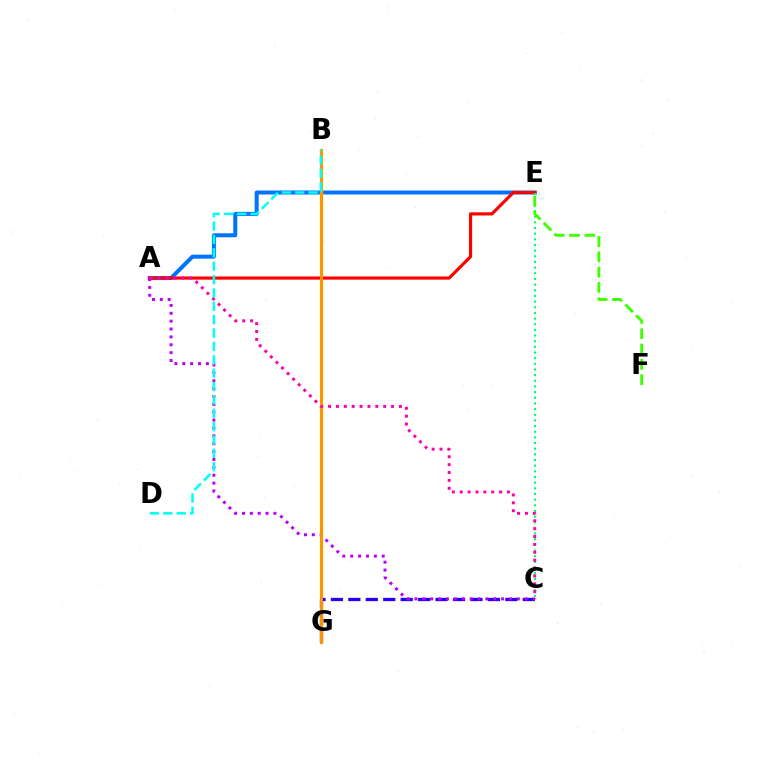{('A', 'E'): [{'color': '#0074ff', 'line_style': 'solid', 'thickness': 2.88}, {'color': '#ff0000', 'line_style': 'solid', 'thickness': 2.28}], ('B', 'G'): [{'color': '#d1ff00', 'line_style': 'solid', 'thickness': 2.36}, {'color': '#ff9400', 'line_style': 'solid', 'thickness': 2.14}], ('C', 'G'): [{'color': '#2500ff', 'line_style': 'dashed', 'thickness': 2.37}], ('A', 'C'): [{'color': '#b900ff', 'line_style': 'dotted', 'thickness': 2.14}, {'color': '#ff00ac', 'line_style': 'dotted', 'thickness': 2.14}], ('C', 'E'): [{'color': '#00ff5c', 'line_style': 'dotted', 'thickness': 1.54}], ('E', 'F'): [{'color': '#3dff00', 'line_style': 'dashed', 'thickness': 2.08}], ('B', 'D'): [{'color': '#00fff6', 'line_style': 'dashed', 'thickness': 1.82}]}